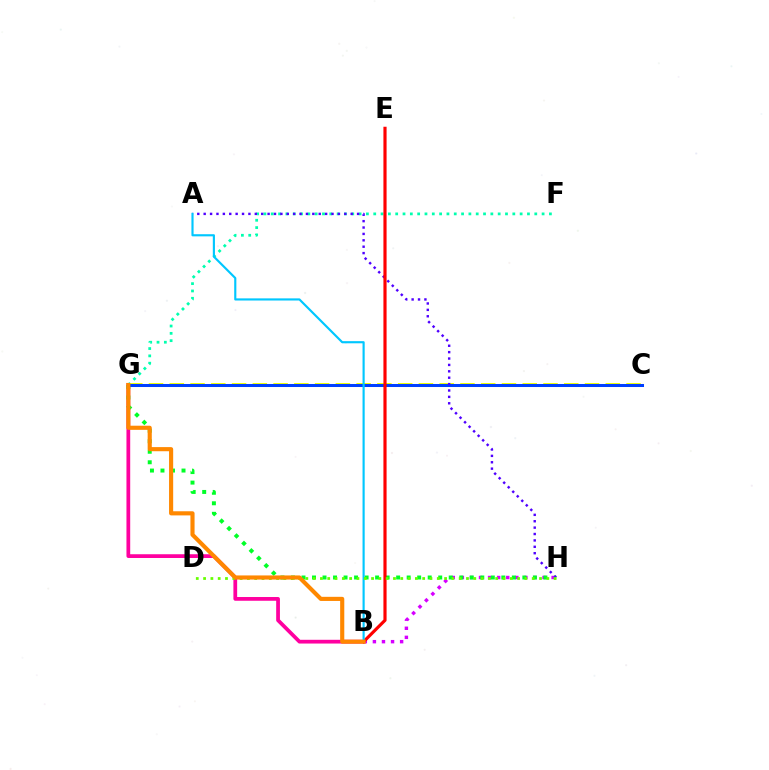{('F', 'G'): [{'color': '#00ffaf', 'line_style': 'dotted', 'thickness': 1.99}], ('B', 'G'): [{'color': '#ff00a0', 'line_style': 'solid', 'thickness': 2.7}, {'color': '#ff8800', 'line_style': 'solid', 'thickness': 2.97}], ('B', 'H'): [{'color': '#d600ff', 'line_style': 'dotted', 'thickness': 2.47}], ('G', 'H'): [{'color': '#00ff27', 'line_style': 'dotted', 'thickness': 2.86}], ('C', 'G'): [{'color': '#eeff00', 'line_style': 'dashed', 'thickness': 2.82}, {'color': '#003fff', 'line_style': 'solid', 'thickness': 2.18}], ('A', 'H'): [{'color': '#4f00ff', 'line_style': 'dotted', 'thickness': 1.74}], ('B', 'E'): [{'color': '#ff0000', 'line_style': 'solid', 'thickness': 2.28}], ('A', 'B'): [{'color': '#00c7ff', 'line_style': 'solid', 'thickness': 1.55}], ('D', 'H'): [{'color': '#66ff00', 'line_style': 'dotted', 'thickness': 1.98}]}